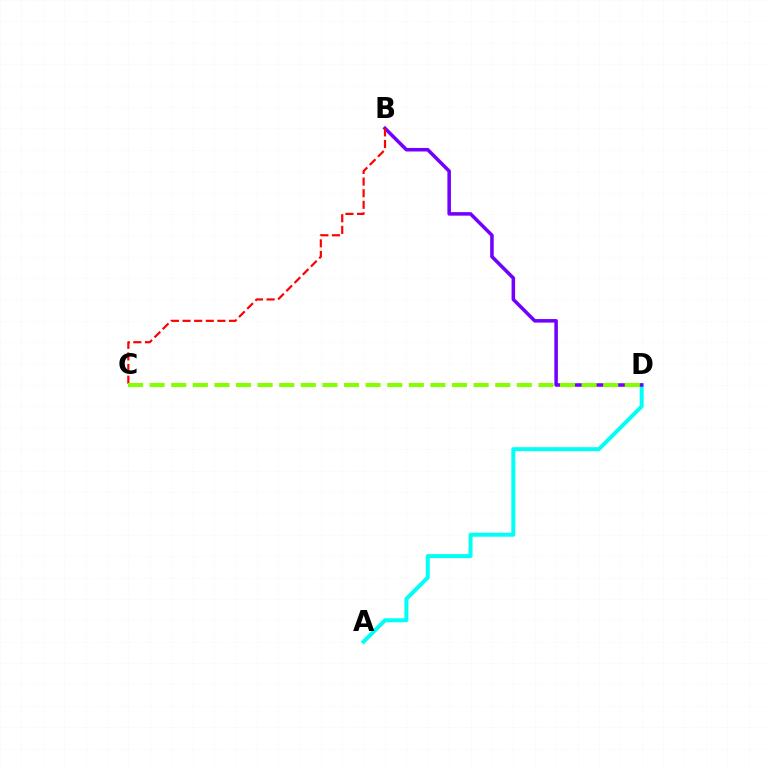{('A', 'D'): [{'color': '#00fff6', 'line_style': 'solid', 'thickness': 2.88}], ('B', 'D'): [{'color': '#7200ff', 'line_style': 'solid', 'thickness': 2.55}], ('B', 'C'): [{'color': '#ff0000', 'line_style': 'dashed', 'thickness': 1.58}], ('C', 'D'): [{'color': '#84ff00', 'line_style': 'dashed', 'thickness': 2.93}]}